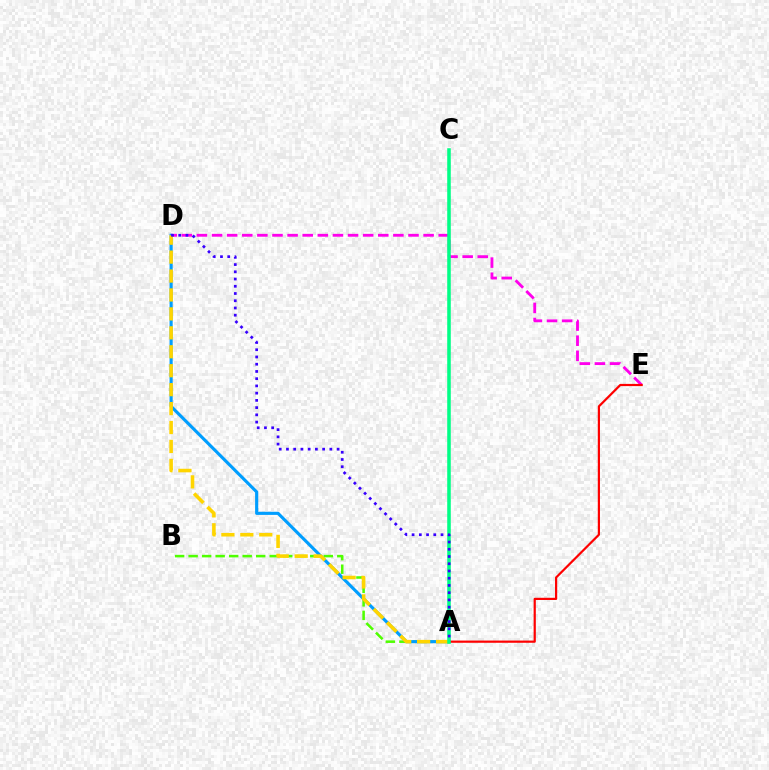{('A', 'B'): [{'color': '#4fff00', 'line_style': 'dashed', 'thickness': 1.84}], ('A', 'D'): [{'color': '#009eff', 'line_style': 'solid', 'thickness': 2.25}, {'color': '#ffd500', 'line_style': 'dashed', 'thickness': 2.57}, {'color': '#3700ff', 'line_style': 'dotted', 'thickness': 1.97}], ('D', 'E'): [{'color': '#ff00ed', 'line_style': 'dashed', 'thickness': 2.05}], ('A', 'E'): [{'color': '#ff0000', 'line_style': 'solid', 'thickness': 1.59}], ('A', 'C'): [{'color': '#00ff86', 'line_style': 'solid', 'thickness': 2.56}]}